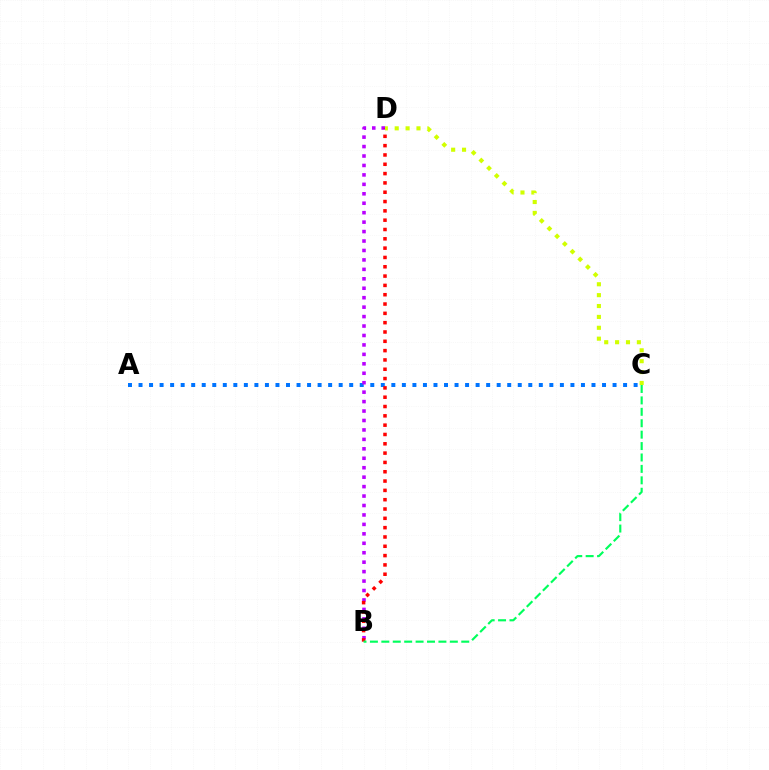{('A', 'C'): [{'color': '#0074ff', 'line_style': 'dotted', 'thickness': 2.86}], ('B', 'D'): [{'color': '#b900ff', 'line_style': 'dotted', 'thickness': 2.57}, {'color': '#ff0000', 'line_style': 'dotted', 'thickness': 2.53}], ('C', 'D'): [{'color': '#d1ff00', 'line_style': 'dotted', 'thickness': 2.96}], ('B', 'C'): [{'color': '#00ff5c', 'line_style': 'dashed', 'thickness': 1.55}]}